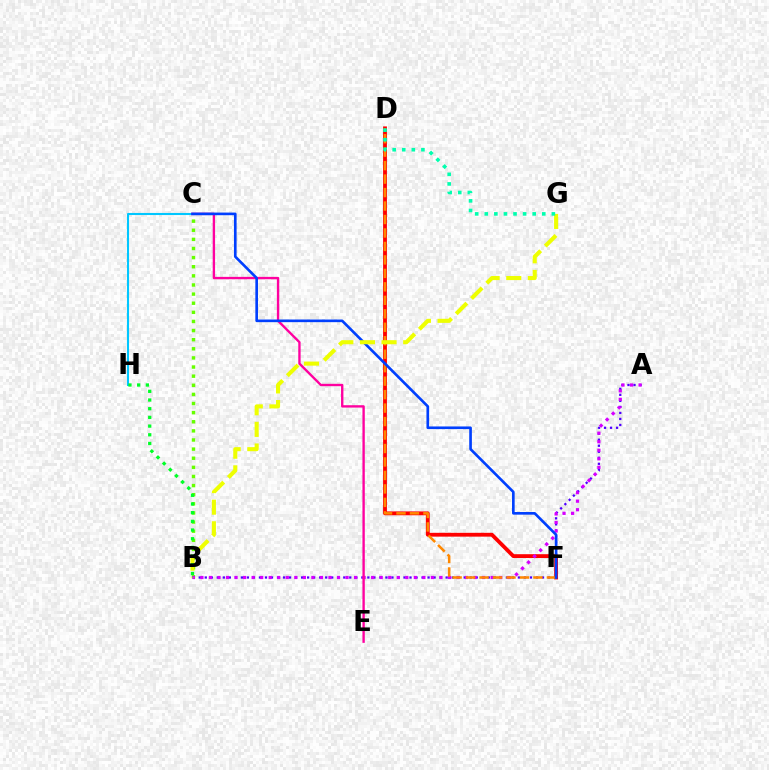{('C', 'H'): [{'color': '#00c7ff', 'line_style': 'solid', 'thickness': 1.5}], ('B', 'C'): [{'color': '#66ff00', 'line_style': 'dotted', 'thickness': 2.48}], ('A', 'B'): [{'color': '#4f00ff', 'line_style': 'dotted', 'thickness': 1.64}, {'color': '#d600ff', 'line_style': 'dotted', 'thickness': 2.32}], ('D', 'F'): [{'color': '#ff0000', 'line_style': 'solid', 'thickness': 2.76}, {'color': '#ff8800', 'line_style': 'dashed', 'thickness': 1.83}], ('C', 'E'): [{'color': '#ff00a0', 'line_style': 'solid', 'thickness': 1.7}], ('C', 'F'): [{'color': '#003fff', 'line_style': 'solid', 'thickness': 1.9}], ('B', 'G'): [{'color': '#eeff00', 'line_style': 'dashed', 'thickness': 2.94}], ('B', 'H'): [{'color': '#00ff27', 'line_style': 'dotted', 'thickness': 2.36}], ('D', 'G'): [{'color': '#00ffaf', 'line_style': 'dotted', 'thickness': 2.6}]}